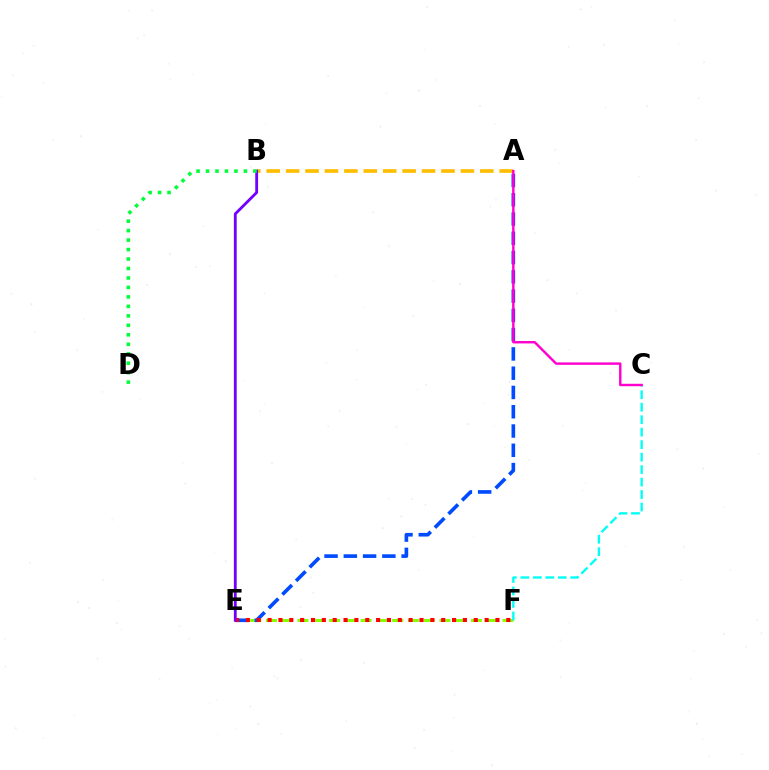{('E', 'F'): [{'color': '#84ff00', 'line_style': 'dashed', 'thickness': 2.14}, {'color': '#ff0000', 'line_style': 'dotted', 'thickness': 2.95}], ('A', 'E'): [{'color': '#004bff', 'line_style': 'dashed', 'thickness': 2.62}], ('A', 'B'): [{'color': '#ffbd00', 'line_style': 'dashed', 'thickness': 2.64}], ('C', 'F'): [{'color': '#00fff6', 'line_style': 'dashed', 'thickness': 1.7}], ('A', 'C'): [{'color': '#ff00cf', 'line_style': 'solid', 'thickness': 1.74}], ('B', 'E'): [{'color': '#7200ff', 'line_style': 'solid', 'thickness': 2.04}], ('B', 'D'): [{'color': '#00ff39', 'line_style': 'dotted', 'thickness': 2.57}]}